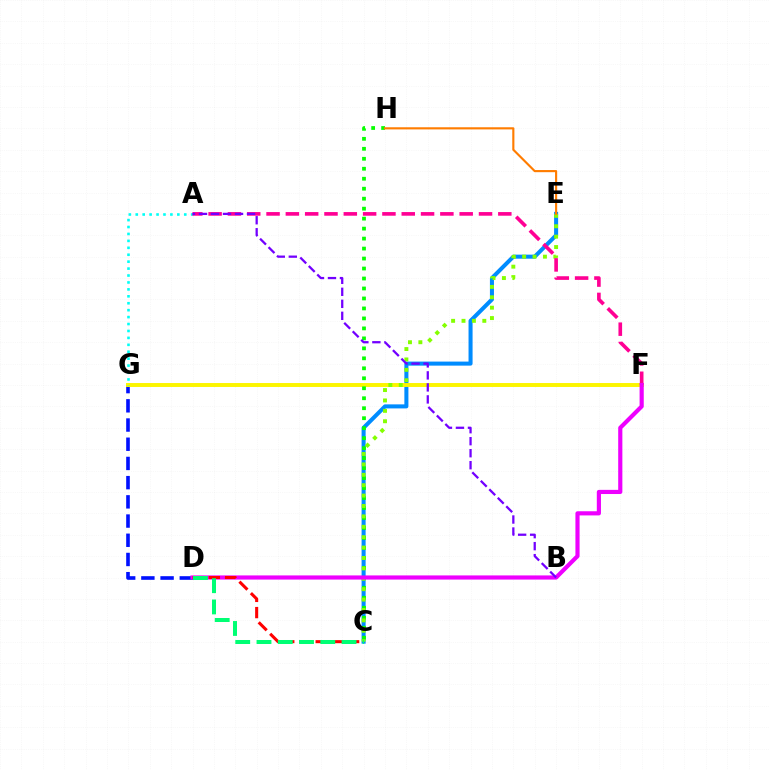{('D', 'G'): [{'color': '#0010ff', 'line_style': 'dashed', 'thickness': 2.61}], ('C', 'E'): [{'color': '#008cff', 'line_style': 'solid', 'thickness': 2.91}, {'color': '#84ff00', 'line_style': 'dotted', 'thickness': 2.83}], ('F', 'G'): [{'color': '#fcf500', 'line_style': 'solid', 'thickness': 2.83}], ('C', 'H'): [{'color': '#08ff00', 'line_style': 'dotted', 'thickness': 2.71}], ('A', 'G'): [{'color': '#00fff6', 'line_style': 'dotted', 'thickness': 1.88}], ('E', 'H'): [{'color': '#ff7c00', 'line_style': 'solid', 'thickness': 1.54}], ('A', 'F'): [{'color': '#ff0094', 'line_style': 'dashed', 'thickness': 2.62}], ('D', 'F'): [{'color': '#ee00ff', 'line_style': 'solid', 'thickness': 3.0}], ('C', 'D'): [{'color': '#ff0000', 'line_style': 'dashed', 'thickness': 2.2}, {'color': '#00ff74', 'line_style': 'dashed', 'thickness': 2.89}], ('A', 'B'): [{'color': '#7200ff', 'line_style': 'dashed', 'thickness': 1.63}]}